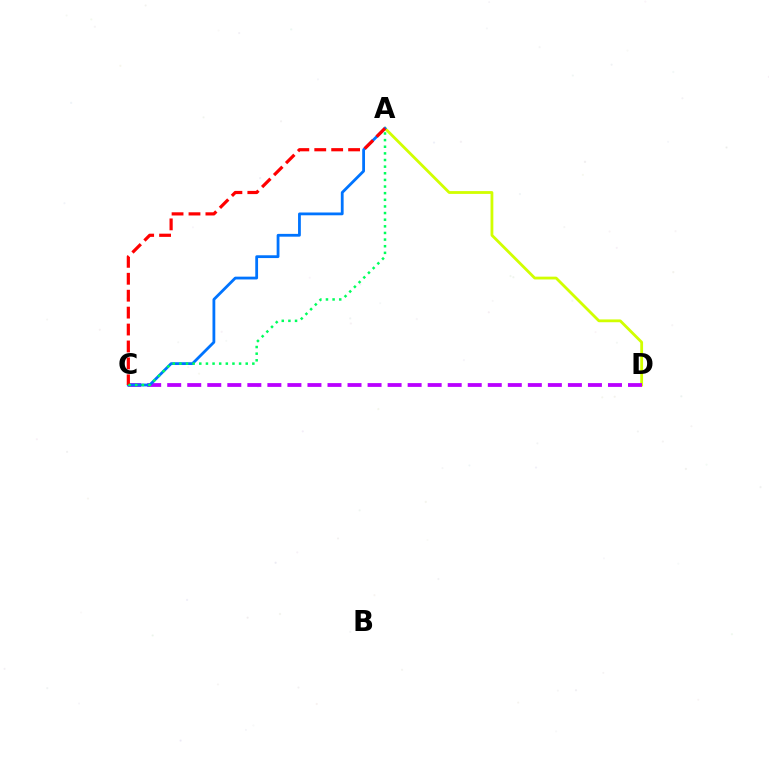{('A', 'D'): [{'color': '#d1ff00', 'line_style': 'solid', 'thickness': 2.02}], ('C', 'D'): [{'color': '#b900ff', 'line_style': 'dashed', 'thickness': 2.72}], ('A', 'C'): [{'color': '#0074ff', 'line_style': 'solid', 'thickness': 2.01}, {'color': '#ff0000', 'line_style': 'dashed', 'thickness': 2.3}, {'color': '#00ff5c', 'line_style': 'dotted', 'thickness': 1.8}]}